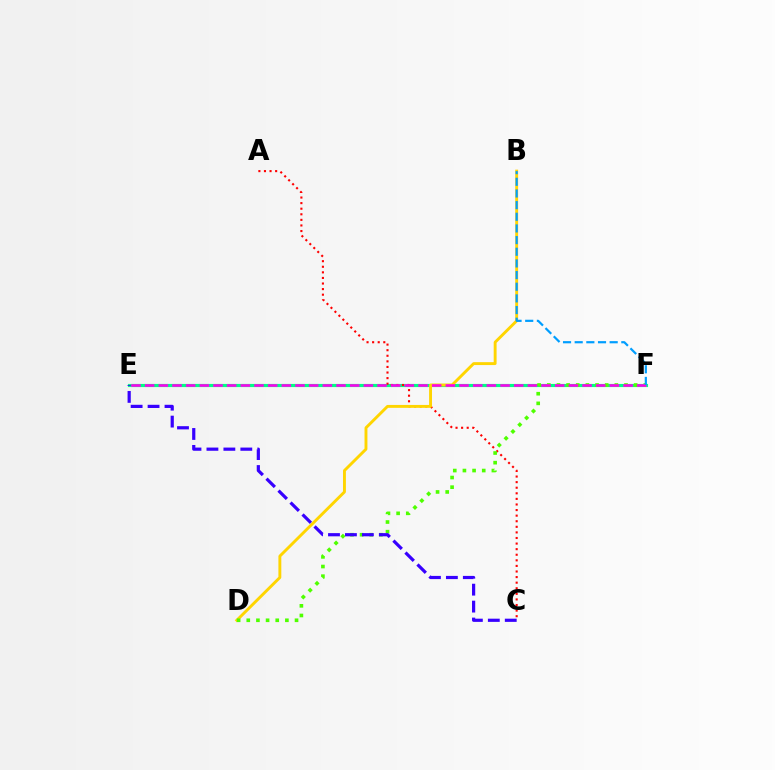{('E', 'F'): [{'color': '#00ff86', 'line_style': 'solid', 'thickness': 2.27}, {'color': '#ff00ed', 'line_style': 'dashed', 'thickness': 1.86}], ('A', 'C'): [{'color': '#ff0000', 'line_style': 'dotted', 'thickness': 1.52}], ('B', 'D'): [{'color': '#ffd500', 'line_style': 'solid', 'thickness': 2.09}], ('D', 'F'): [{'color': '#4fff00', 'line_style': 'dotted', 'thickness': 2.62}], ('B', 'F'): [{'color': '#009eff', 'line_style': 'dashed', 'thickness': 1.58}], ('C', 'E'): [{'color': '#3700ff', 'line_style': 'dashed', 'thickness': 2.3}]}